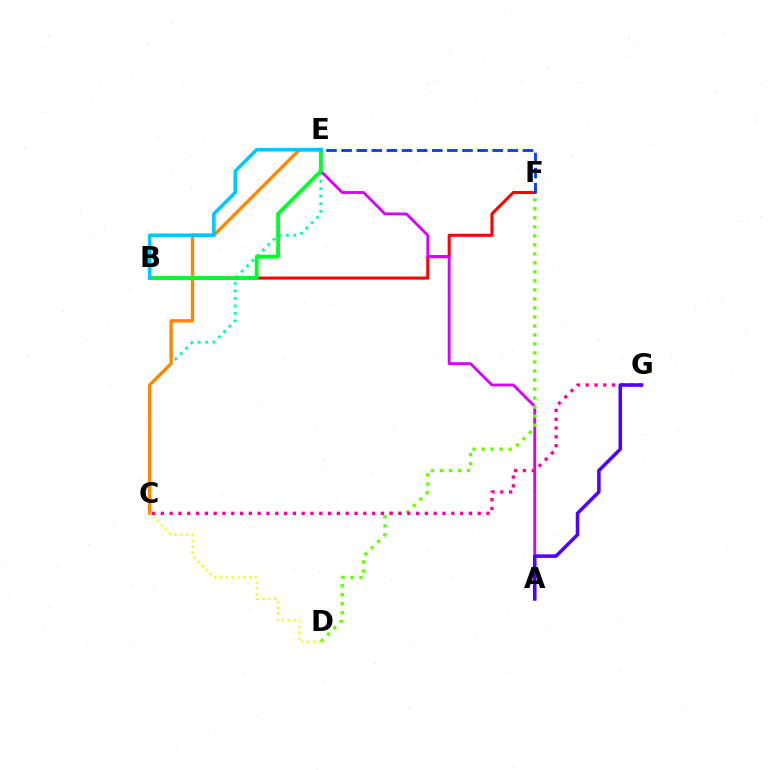{('B', 'F'): [{'color': '#ff0000', 'line_style': 'solid', 'thickness': 2.2}], ('C', 'E'): [{'color': '#00ffaf', 'line_style': 'dotted', 'thickness': 2.04}, {'color': '#ff8800', 'line_style': 'solid', 'thickness': 2.43}], ('A', 'E'): [{'color': '#d600ff', 'line_style': 'solid', 'thickness': 2.04}], ('D', 'F'): [{'color': '#66ff00', 'line_style': 'dotted', 'thickness': 2.45}], ('B', 'E'): [{'color': '#00ff27', 'line_style': 'solid', 'thickness': 2.76}, {'color': '#00c7ff', 'line_style': 'solid', 'thickness': 2.57}], ('C', 'G'): [{'color': '#ff00a0', 'line_style': 'dotted', 'thickness': 2.39}], ('A', 'G'): [{'color': '#4f00ff', 'line_style': 'solid', 'thickness': 2.53}], ('E', 'F'): [{'color': '#003fff', 'line_style': 'dashed', 'thickness': 2.05}], ('C', 'D'): [{'color': '#eeff00', 'line_style': 'dotted', 'thickness': 1.58}]}